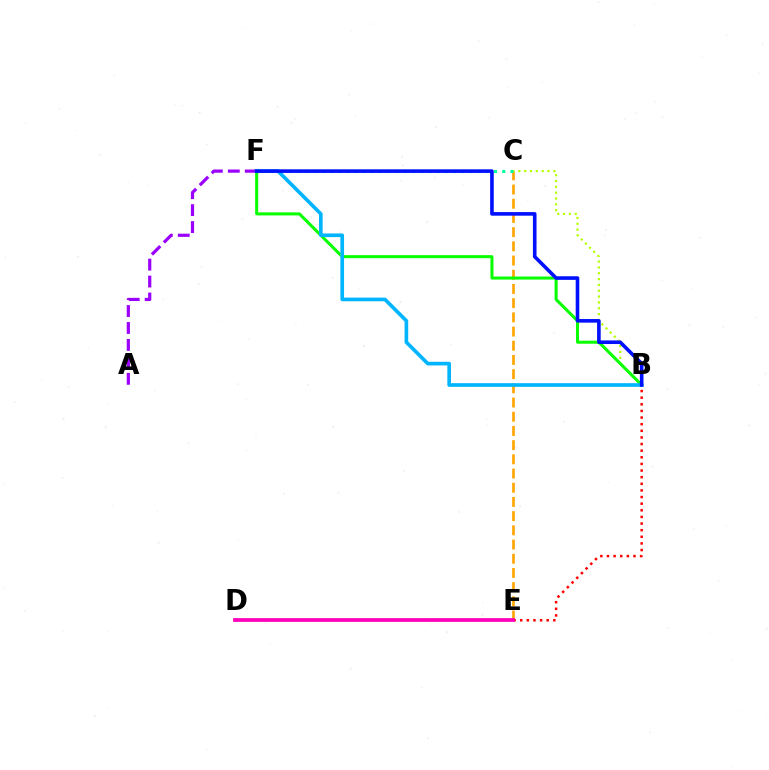{('A', 'F'): [{'color': '#9b00ff', 'line_style': 'dashed', 'thickness': 2.3}], ('C', 'E'): [{'color': '#ffa500', 'line_style': 'dashed', 'thickness': 1.93}], ('B', 'E'): [{'color': '#ff0000', 'line_style': 'dotted', 'thickness': 1.8}], ('B', 'C'): [{'color': '#b3ff00', 'line_style': 'dotted', 'thickness': 1.59}], ('B', 'F'): [{'color': '#08ff00', 'line_style': 'solid', 'thickness': 2.18}, {'color': '#00b5ff', 'line_style': 'solid', 'thickness': 2.63}, {'color': '#0010ff', 'line_style': 'solid', 'thickness': 2.6}], ('C', 'F'): [{'color': '#00ff9d', 'line_style': 'dotted', 'thickness': 2.23}], ('D', 'E'): [{'color': '#ff00bd', 'line_style': 'solid', 'thickness': 2.71}]}